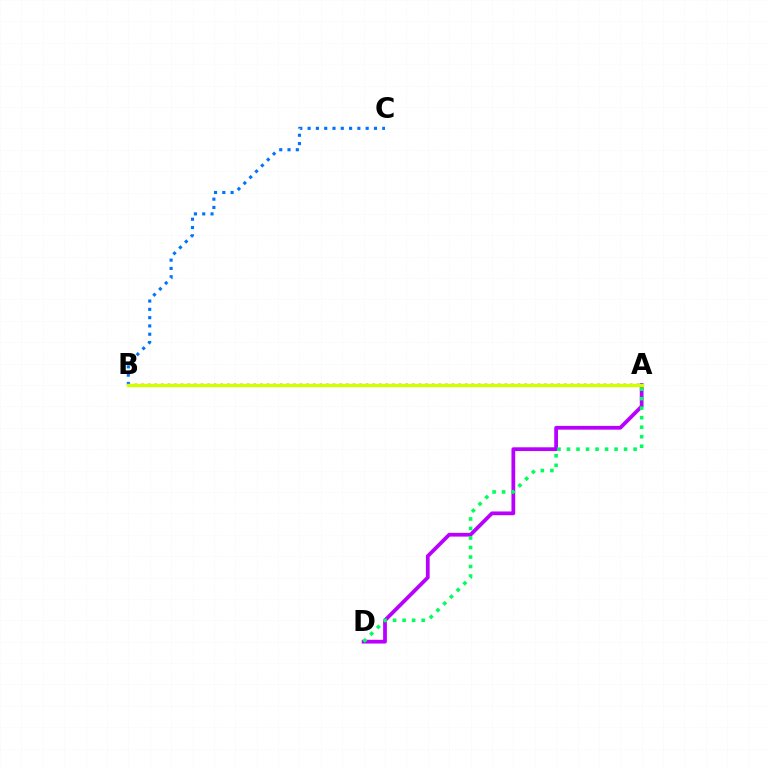{('A', 'D'): [{'color': '#b900ff', 'line_style': 'solid', 'thickness': 2.7}, {'color': '#00ff5c', 'line_style': 'dotted', 'thickness': 2.58}], ('A', 'B'): [{'color': '#ff0000', 'line_style': 'dotted', 'thickness': 1.8}, {'color': '#d1ff00', 'line_style': 'solid', 'thickness': 2.46}], ('B', 'C'): [{'color': '#0074ff', 'line_style': 'dotted', 'thickness': 2.25}]}